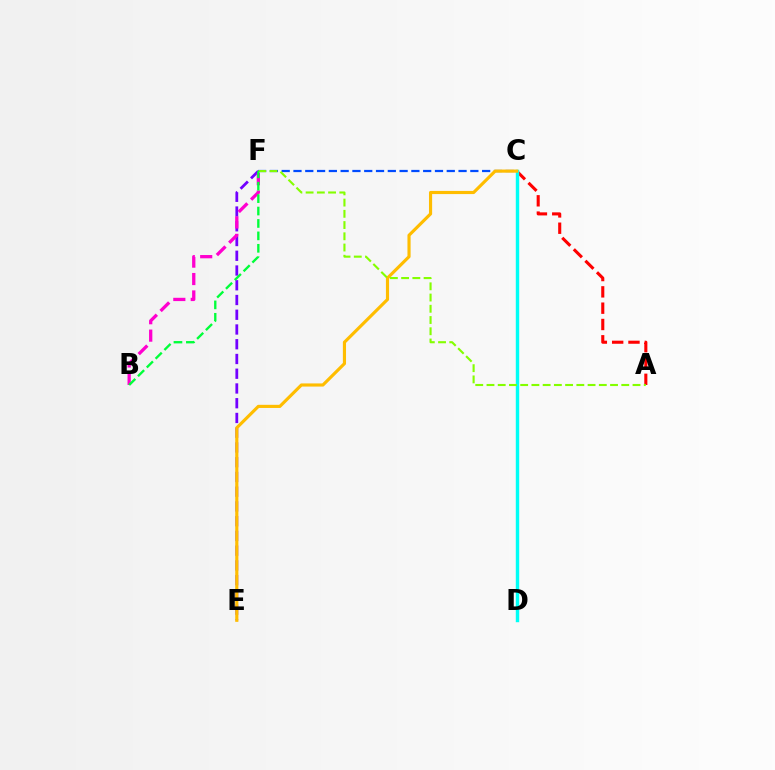{('E', 'F'): [{'color': '#7200ff', 'line_style': 'dashed', 'thickness': 2.0}], ('A', 'C'): [{'color': '#ff0000', 'line_style': 'dashed', 'thickness': 2.22}], ('B', 'F'): [{'color': '#ff00cf', 'line_style': 'dashed', 'thickness': 2.37}, {'color': '#00ff39', 'line_style': 'dashed', 'thickness': 1.69}], ('C', 'F'): [{'color': '#004bff', 'line_style': 'dashed', 'thickness': 1.6}], ('C', 'D'): [{'color': '#00fff6', 'line_style': 'solid', 'thickness': 2.46}], ('C', 'E'): [{'color': '#ffbd00', 'line_style': 'solid', 'thickness': 2.27}], ('A', 'F'): [{'color': '#84ff00', 'line_style': 'dashed', 'thickness': 1.53}]}